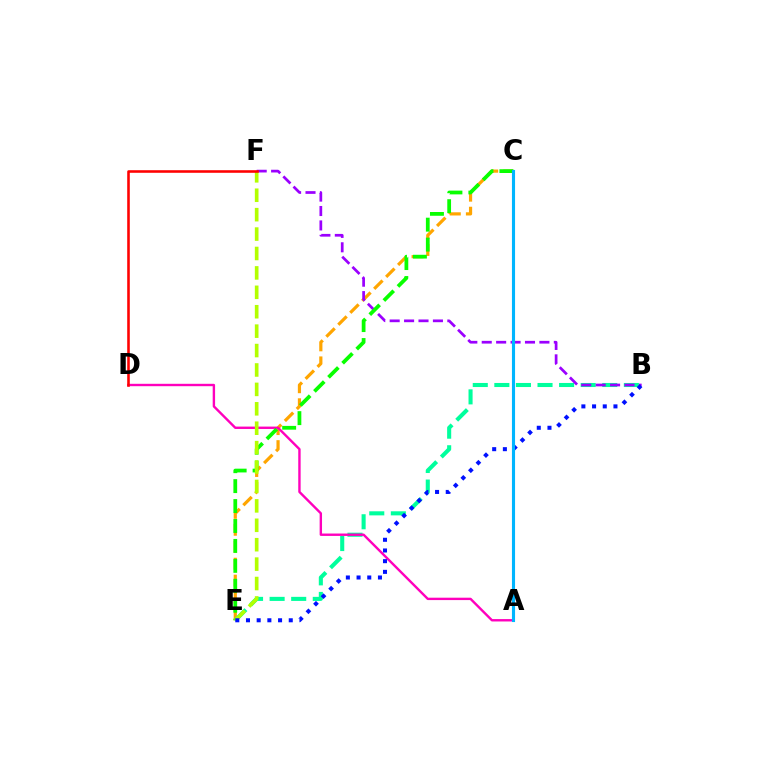{('C', 'E'): [{'color': '#ffa500', 'line_style': 'dashed', 'thickness': 2.3}, {'color': '#08ff00', 'line_style': 'dashed', 'thickness': 2.71}], ('B', 'E'): [{'color': '#00ff9d', 'line_style': 'dashed', 'thickness': 2.93}, {'color': '#0010ff', 'line_style': 'dotted', 'thickness': 2.9}], ('A', 'D'): [{'color': '#ff00bd', 'line_style': 'solid', 'thickness': 1.72}], ('B', 'F'): [{'color': '#9b00ff', 'line_style': 'dashed', 'thickness': 1.96}], ('E', 'F'): [{'color': '#b3ff00', 'line_style': 'dashed', 'thickness': 2.64}], ('D', 'F'): [{'color': '#ff0000', 'line_style': 'solid', 'thickness': 1.86}], ('A', 'C'): [{'color': '#00b5ff', 'line_style': 'solid', 'thickness': 2.24}]}